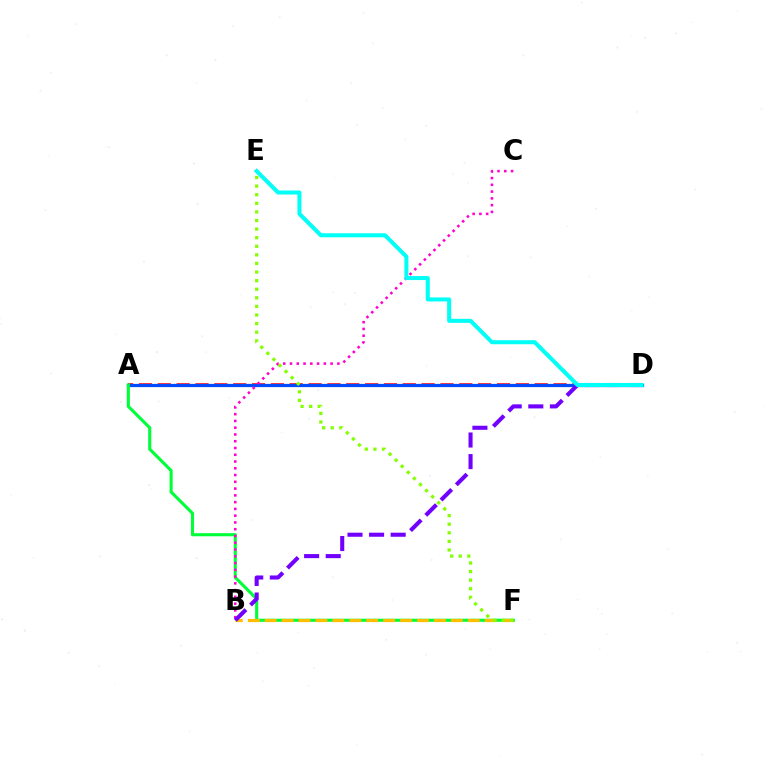{('A', 'D'): [{'color': '#ff0000', 'line_style': 'dashed', 'thickness': 2.56}, {'color': '#004bff', 'line_style': 'solid', 'thickness': 2.33}], ('A', 'F'): [{'color': '#00ff39', 'line_style': 'solid', 'thickness': 2.23}], ('B', 'C'): [{'color': '#ff00cf', 'line_style': 'dotted', 'thickness': 1.84}], ('B', 'F'): [{'color': '#ffbd00', 'line_style': 'dashed', 'thickness': 2.3}], ('B', 'D'): [{'color': '#7200ff', 'line_style': 'dashed', 'thickness': 2.93}], ('D', 'E'): [{'color': '#00fff6', 'line_style': 'solid', 'thickness': 2.9}], ('E', 'F'): [{'color': '#84ff00', 'line_style': 'dotted', 'thickness': 2.33}]}